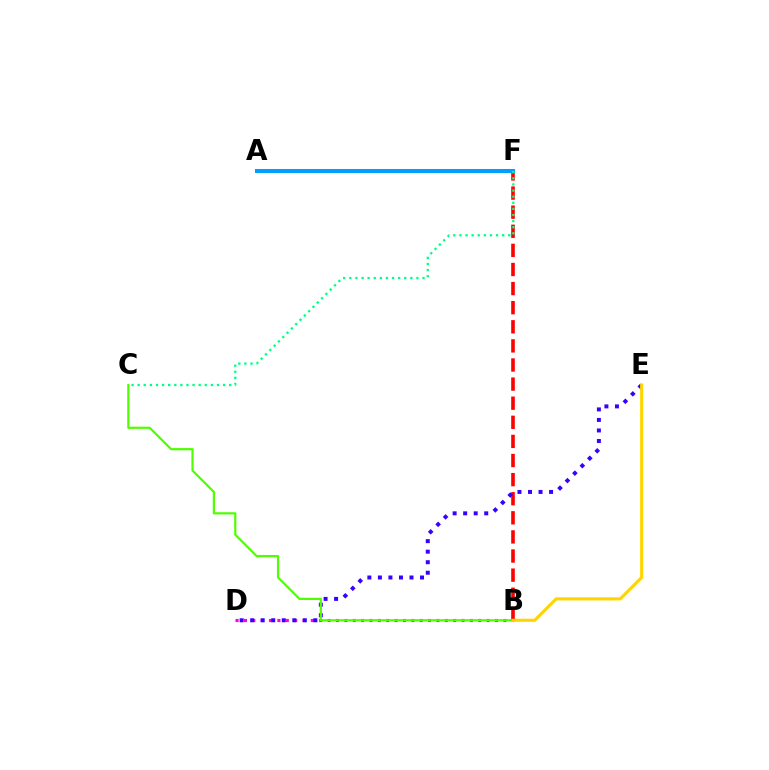{('B', 'D'): [{'color': '#ff00ed', 'line_style': 'dotted', 'thickness': 2.27}], ('B', 'F'): [{'color': '#ff0000', 'line_style': 'dashed', 'thickness': 2.6}], ('D', 'E'): [{'color': '#3700ff', 'line_style': 'dotted', 'thickness': 2.86}], ('A', 'F'): [{'color': '#009eff', 'line_style': 'solid', 'thickness': 2.91}], ('C', 'F'): [{'color': '#00ff86', 'line_style': 'dotted', 'thickness': 1.66}], ('B', 'C'): [{'color': '#4fff00', 'line_style': 'solid', 'thickness': 1.58}], ('B', 'E'): [{'color': '#ffd500', 'line_style': 'solid', 'thickness': 2.24}]}